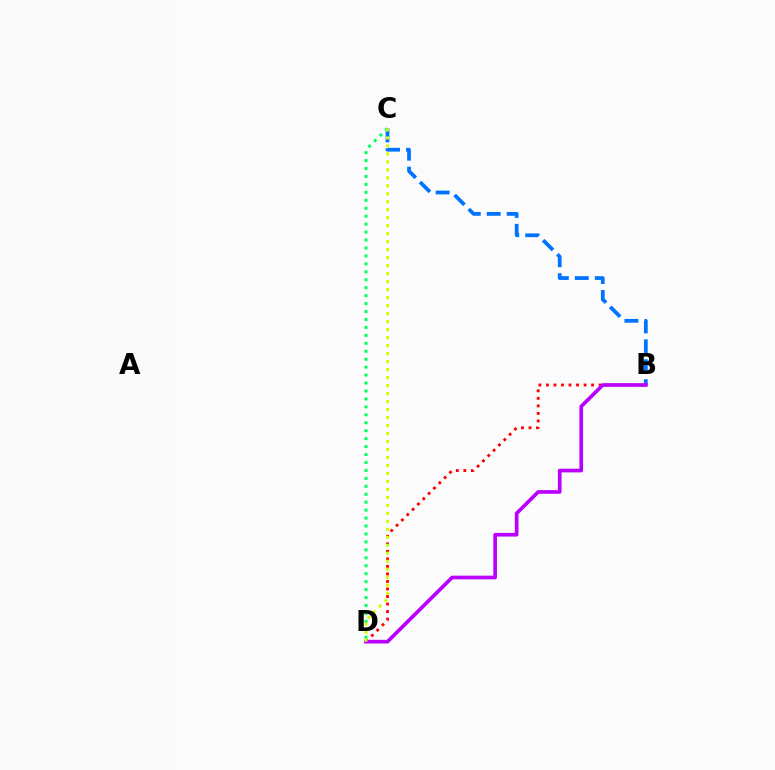{('B', 'C'): [{'color': '#0074ff', 'line_style': 'dashed', 'thickness': 2.71}], ('B', 'D'): [{'color': '#ff0000', 'line_style': 'dotted', 'thickness': 2.04}, {'color': '#b900ff', 'line_style': 'solid', 'thickness': 2.64}], ('C', 'D'): [{'color': '#00ff5c', 'line_style': 'dotted', 'thickness': 2.16}, {'color': '#d1ff00', 'line_style': 'dotted', 'thickness': 2.17}]}